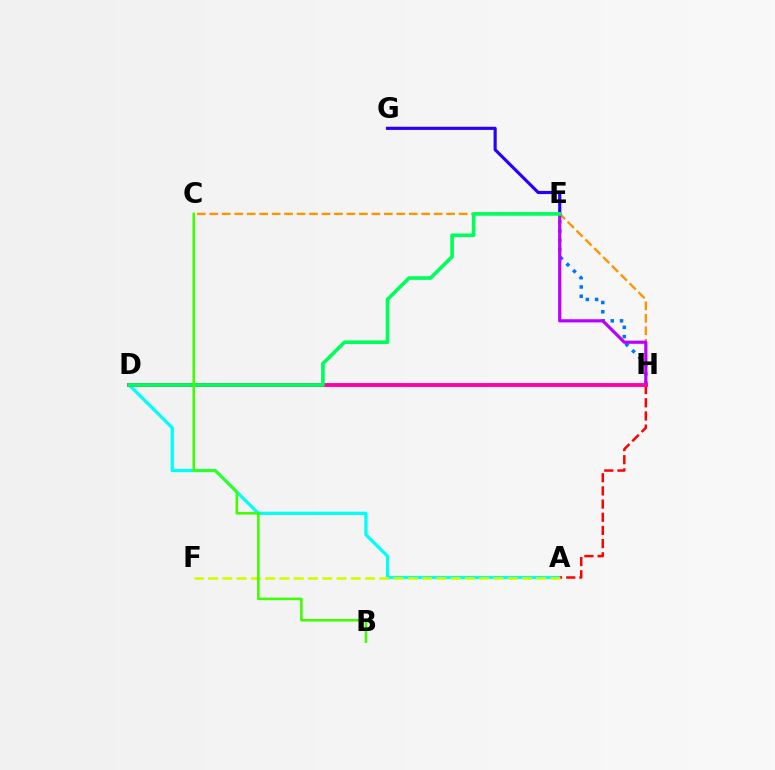{('C', 'H'): [{'color': '#ff9400', 'line_style': 'dashed', 'thickness': 1.69}], ('E', 'G'): [{'color': '#2500ff', 'line_style': 'solid', 'thickness': 2.27}], ('E', 'H'): [{'color': '#0074ff', 'line_style': 'dotted', 'thickness': 2.52}, {'color': '#b900ff', 'line_style': 'solid', 'thickness': 2.29}], ('A', 'D'): [{'color': '#00fff6', 'line_style': 'solid', 'thickness': 2.34}], ('A', 'H'): [{'color': '#ff0000', 'line_style': 'dashed', 'thickness': 1.79}], ('D', 'H'): [{'color': '#ff00ac', 'line_style': 'solid', 'thickness': 2.78}], ('A', 'F'): [{'color': '#d1ff00', 'line_style': 'dashed', 'thickness': 1.94}], ('D', 'E'): [{'color': '#00ff5c', 'line_style': 'solid', 'thickness': 2.63}], ('B', 'C'): [{'color': '#3dff00', 'line_style': 'solid', 'thickness': 1.84}]}